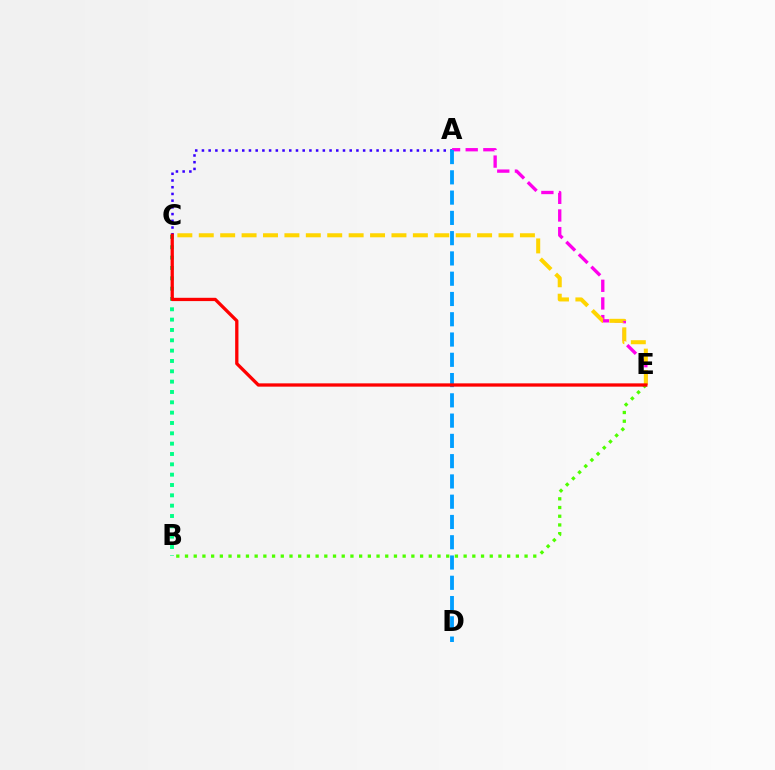{('B', 'E'): [{'color': '#4fff00', 'line_style': 'dotted', 'thickness': 2.37}], ('A', 'C'): [{'color': '#3700ff', 'line_style': 'dotted', 'thickness': 1.82}], ('A', 'E'): [{'color': '#ff00ed', 'line_style': 'dashed', 'thickness': 2.4}], ('A', 'D'): [{'color': '#009eff', 'line_style': 'dashed', 'thickness': 2.75}], ('C', 'E'): [{'color': '#ffd500', 'line_style': 'dashed', 'thickness': 2.91}, {'color': '#ff0000', 'line_style': 'solid', 'thickness': 2.37}], ('B', 'C'): [{'color': '#00ff86', 'line_style': 'dotted', 'thickness': 2.81}]}